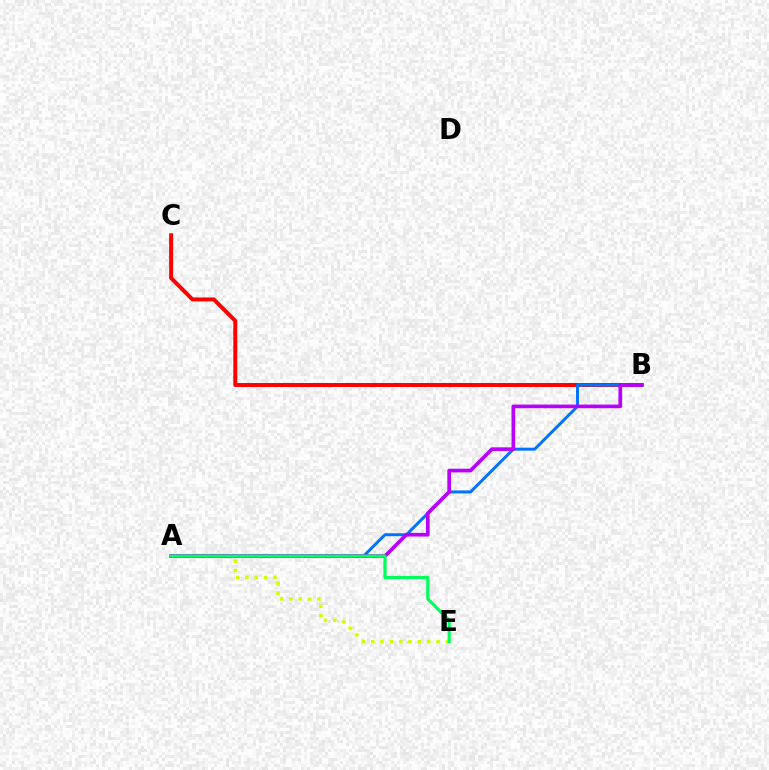{('B', 'C'): [{'color': '#ff0000', 'line_style': 'solid', 'thickness': 2.85}], ('A', 'E'): [{'color': '#d1ff00', 'line_style': 'dotted', 'thickness': 2.54}, {'color': '#00ff5c', 'line_style': 'solid', 'thickness': 2.28}], ('A', 'B'): [{'color': '#0074ff', 'line_style': 'solid', 'thickness': 2.14}, {'color': '#b900ff', 'line_style': 'solid', 'thickness': 2.65}]}